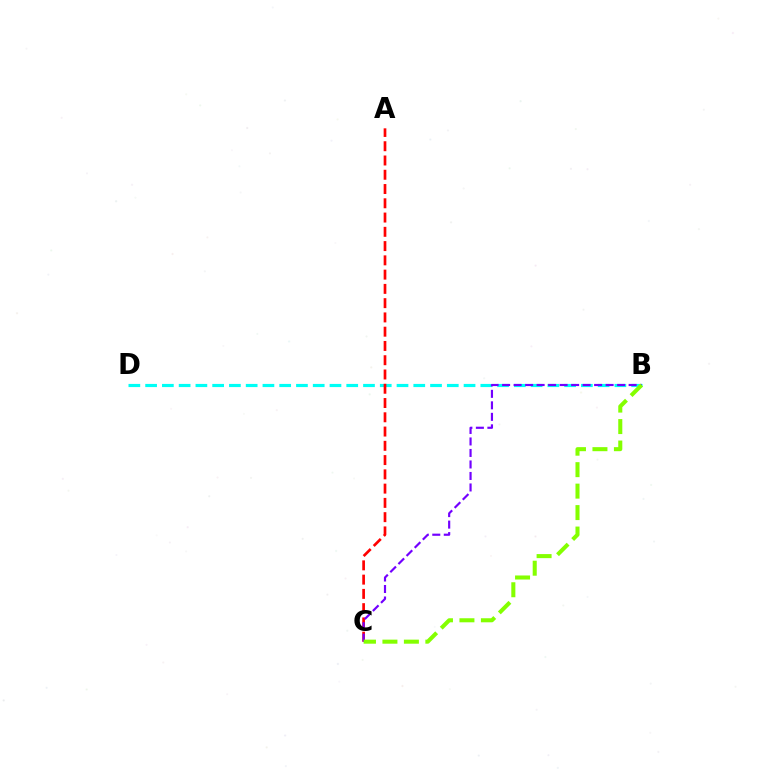{('B', 'D'): [{'color': '#00fff6', 'line_style': 'dashed', 'thickness': 2.28}], ('A', 'C'): [{'color': '#ff0000', 'line_style': 'dashed', 'thickness': 1.94}], ('B', 'C'): [{'color': '#7200ff', 'line_style': 'dashed', 'thickness': 1.56}, {'color': '#84ff00', 'line_style': 'dashed', 'thickness': 2.92}]}